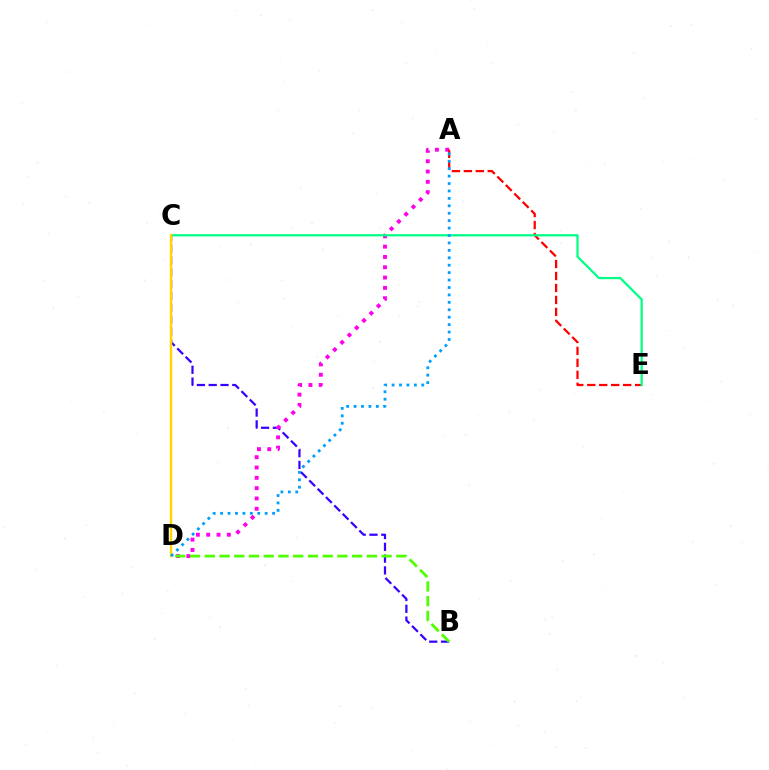{('B', 'C'): [{'color': '#3700ff', 'line_style': 'dashed', 'thickness': 1.6}], ('A', 'D'): [{'color': '#ff00ed', 'line_style': 'dotted', 'thickness': 2.8}, {'color': '#009eff', 'line_style': 'dotted', 'thickness': 2.02}], ('A', 'E'): [{'color': '#ff0000', 'line_style': 'dashed', 'thickness': 1.63}], ('B', 'D'): [{'color': '#4fff00', 'line_style': 'dashed', 'thickness': 2.0}], ('C', 'E'): [{'color': '#00ff86', 'line_style': 'solid', 'thickness': 1.62}], ('C', 'D'): [{'color': '#ffd500', 'line_style': 'solid', 'thickness': 1.75}]}